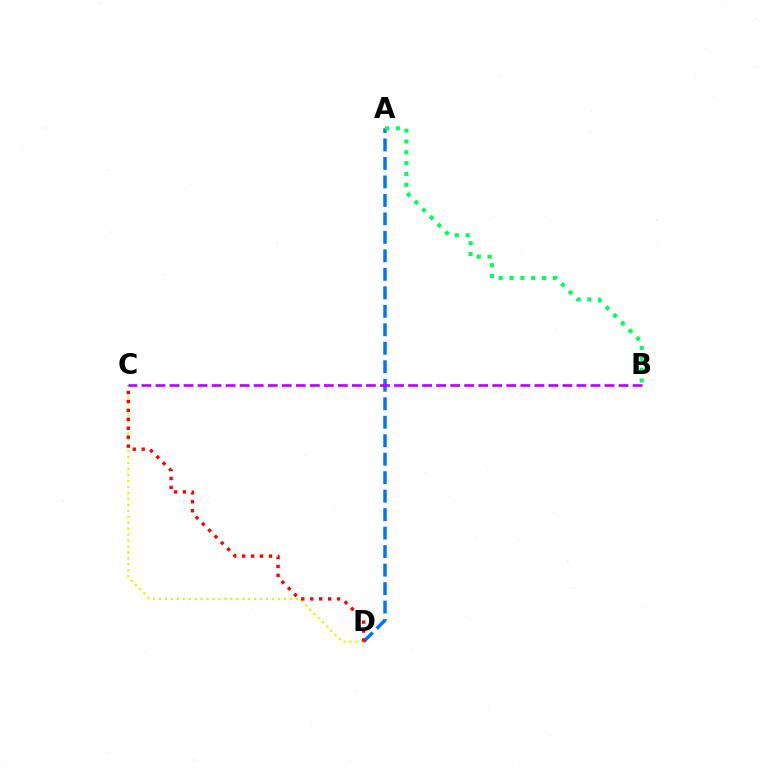{('C', 'D'): [{'color': '#d1ff00', 'line_style': 'dotted', 'thickness': 1.62}, {'color': '#ff0000', 'line_style': 'dotted', 'thickness': 2.43}], ('A', 'D'): [{'color': '#0074ff', 'line_style': 'dashed', 'thickness': 2.51}], ('A', 'B'): [{'color': '#00ff5c', 'line_style': 'dotted', 'thickness': 2.94}], ('B', 'C'): [{'color': '#b900ff', 'line_style': 'dashed', 'thickness': 1.91}]}